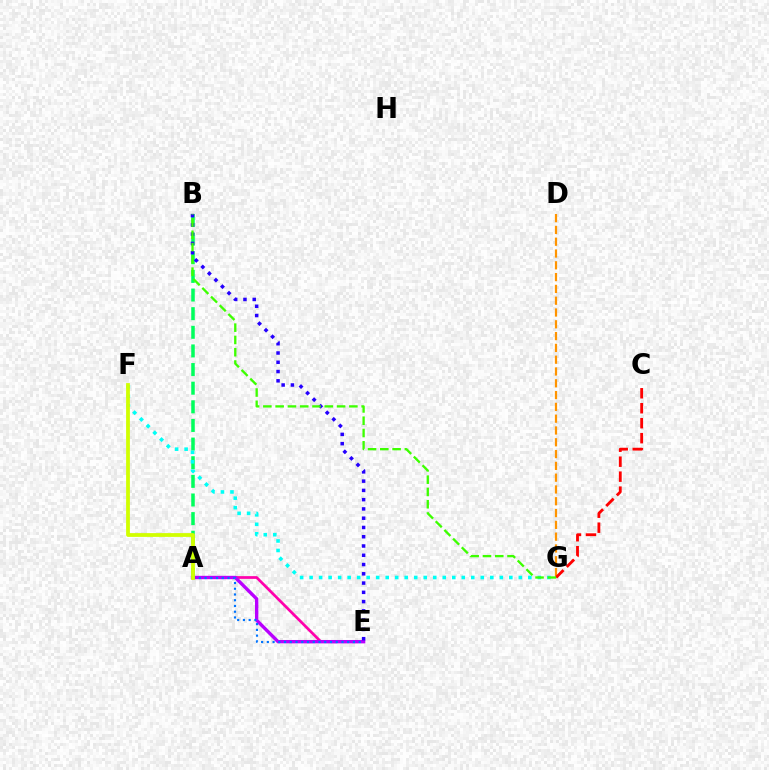{('A', 'E'): [{'color': '#ff00ac', 'line_style': 'solid', 'thickness': 1.97}, {'color': '#b900ff', 'line_style': 'solid', 'thickness': 2.43}, {'color': '#0074ff', 'line_style': 'dotted', 'thickness': 1.56}], ('D', 'G'): [{'color': '#ff9400', 'line_style': 'dashed', 'thickness': 1.6}], ('A', 'B'): [{'color': '#00ff5c', 'line_style': 'dashed', 'thickness': 2.53}], ('B', 'E'): [{'color': '#2500ff', 'line_style': 'dotted', 'thickness': 2.52}], ('C', 'G'): [{'color': '#ff0000', 'line_style': 'dashed', 'thickness': 2.03}], ('F', 'G'): [{'color': '#00fff6', 'line_style': 'dotted', 'thickness': 2.58}], ('B', 'G'): [{'color': '#3dff00', 'line_style': 'dashed', 'thickness': 1.67}], ('A', 'F'): [{'color': '#d1ff00', 'line_style': 'solid', 'thickness': 2.72}]}